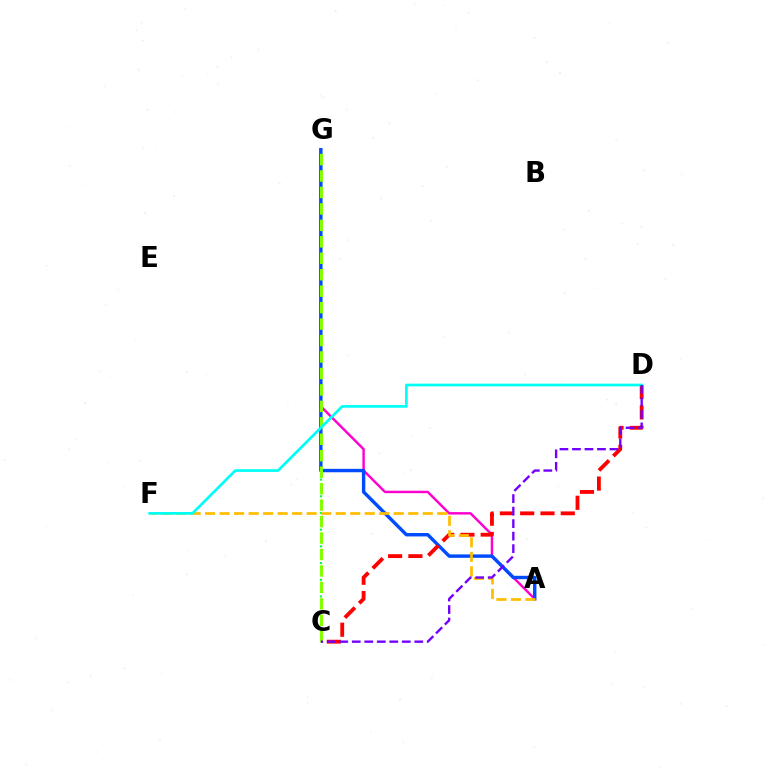{('A', 'G'): [{'color': '#ff00cf', 'line_style': 'solid', 'thickness': 1.76}, {'color': '#004bff', 'line_style': 'solid', 'thickness': 2.45}], ('C', 'G'): [{'color': '#00ff39', 'line_style': 'dotted', 'thickness': 1.51}, {'color': '#84ff00', 'line_style': 'dashed', 'thickness': 2.24}], ('C', 'D'): [{'color': '#ff0000', 'line_style': 'dashed', 'thickness': 2.76}, {'color': '#7200ff', 'line_style': 'dashed', 'thickness': 1.7}], ('A', 'F'): [{'color': '#ffbd00', 'line_style': 'dashed', 'thickness': 1.97}], ('D', 'F'): [{'color': '#00fff6', 'line_style': 'solid', 'thickness': 1.95}]}